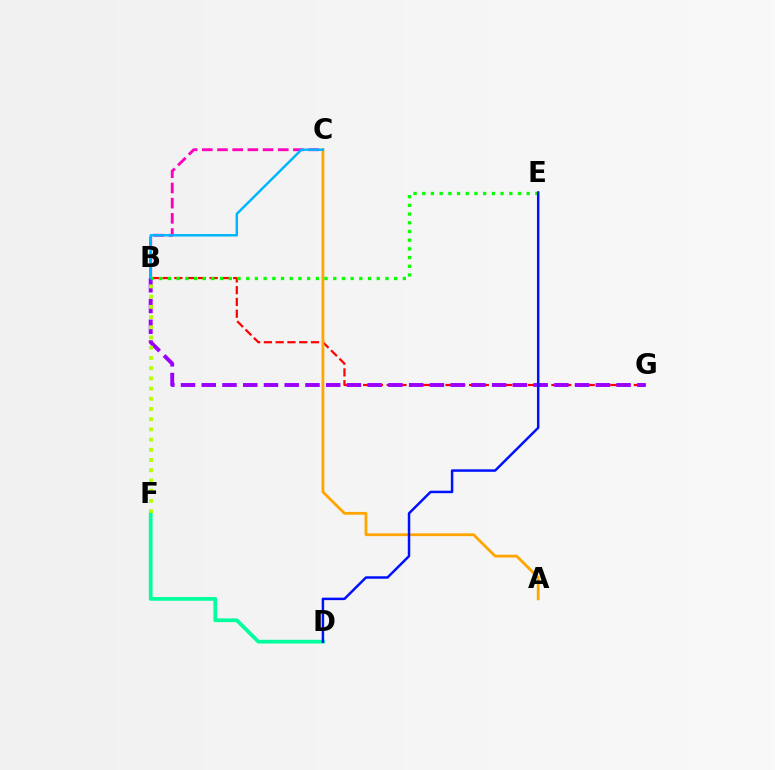{('B', 'G'): [{'color': '#ff0000', 'line_style': 'dashed', 'thickness': 1.6}, {'color': '#9b00ff', 'line_style': 'dashed', 'thickness': 2.82}], ('B', 'C'): [{'color': '#ff00bd', 'line_style': 'dashed', 'thickness': 2.06}, {'color': '#00b5ff', 'line_style': 'solid', 'thickness': 1.76}], ('D', 'F'): [{'color': '#00ff9d', 'line_style': 'solid', 'thickness': 2.69}], ('B', 'F'): [{'color': '#b3ff00', 'line_style': 'dotted', 'thickness': 2.77}], ('A', 'C'): [{'color': '#ffa500', 'line_style': 'solid', 'thickness': 2.01}], ('B', 'E'): [{'color': '#08ff00', 'line_style': 'dotted', 'thickness': 2.36}], ('D', 'E'): [{'color': '#0010ff', 'line_style': 'solid', 'thickness': 1.79}]}